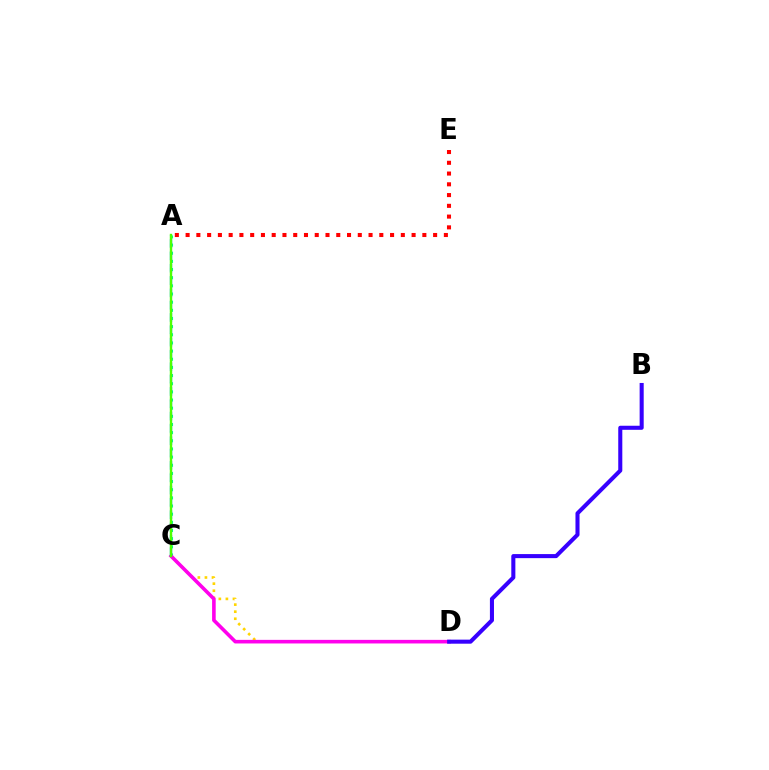{('A', 'C'): [{'color': '#00ff86', 'line_style': 'dotted', 'thickness': 2.22}, {'color': '#009eff', 'line_style': 'dashed', 'thickness': 1.67}, {'color': '#4fff00', 'line_style': 'solid', 'thickness': 1.73}], ('A', 'E'): [{'color': '#ff0000', 'line_style': 'dotted', 'thickness': 2.92}], ('C', 'D'): [{'color': '#ffd500', 'line_style': 'dotted', 'thickness': 1.92}, {'color': '#ff00ed', 'line_style': 'solid', 'thickness': 2.59}], ('B', 'D'): [{'color': '#3700ff', 'line_style': 'solid', 'thickness': 2.92}]}